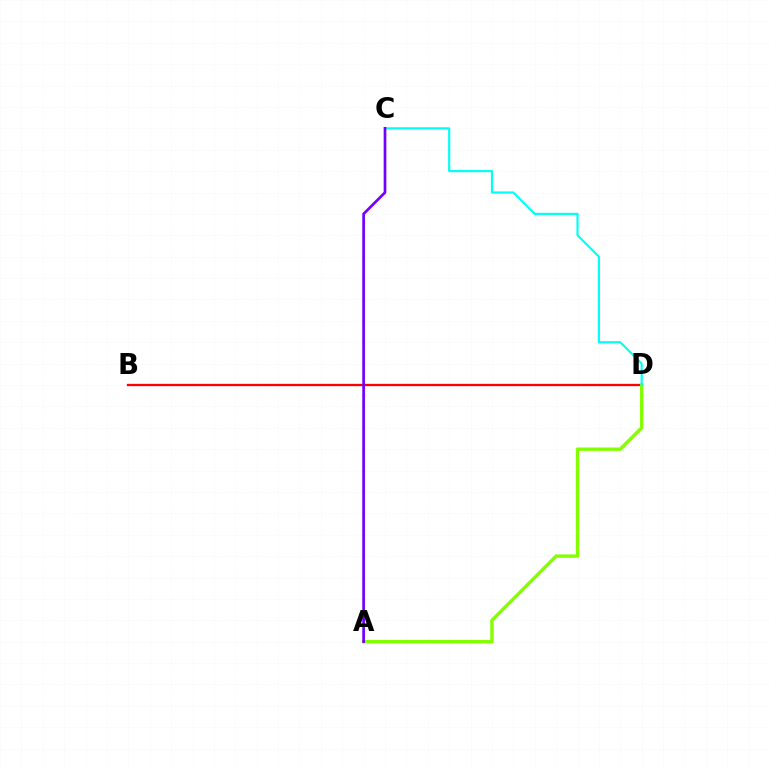{('B', 'D'): [{'color': '#ff0000', 'line_style': 'solid', 'thickness': 1.67}], ('A', 'D'): [{'color': '#84ff00', 'line_style': 'solid', 'thickness': 2.44}], ('C', 'D'): [{'color': '#00fff6', 'line_style': 'solid', 'thickness': 1.56}], ('A', 'C'): [{'color': '#7200ff', 'line_style': 'solid', 'thickness': 1.94}]}